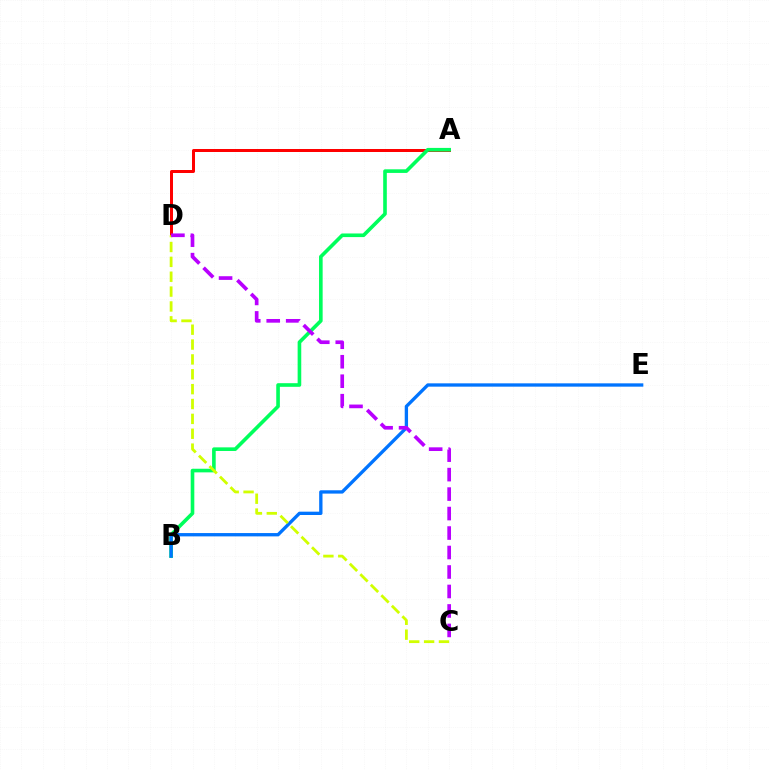{('A', 'D'): [{'color': '#ff0000', 'line_style': 'solid', 'thickness': 2.16}], ('A', 'B'): [{'color': '#00ff5c', 'line_style': 'solid', 'thickness': 2.61}], ('B', 'E'): [{'color': '#0074ff', 'line_style': 'solid', 'thickness': 2.39}], ('C', 'D'): [{'color': '#d1ff00', 'line_style': 'dashed', 'thickness': 2.02}, {'color': '#b900ff', 'line_style': 'dashed', 'thickness': 2.65}]}